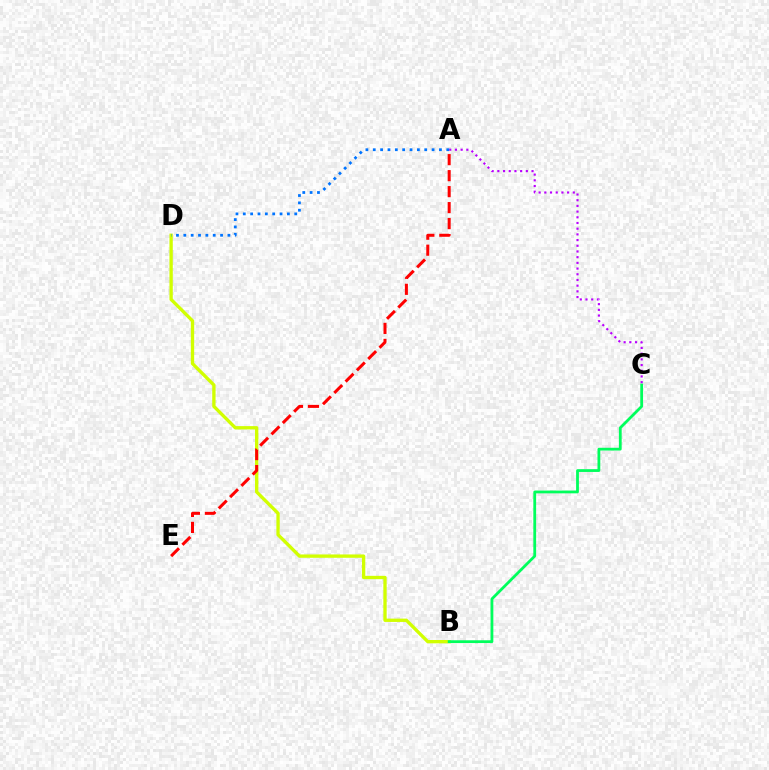{('B', 'D'): [{'color': '#d1ff00', 'line_style': 'solid', 'thickness': 2.4}], ('B', 'C'): [{'color': '#00ff5c', 'line_style': 'solid', 'thickness': 2.01}], ('A', 'E'): [{'color': '#ff0000', 'line_style': 'dashed', 'thickness': 2.17}], ('A', 'C'): [{'color': '#b900ff', 'line_style': 'dotted', 'thickness': 1.55}], ('A', 'D'): [{'color': '#0074ff', 'line_style': 'dotted', 'thickness': 2.0}]}